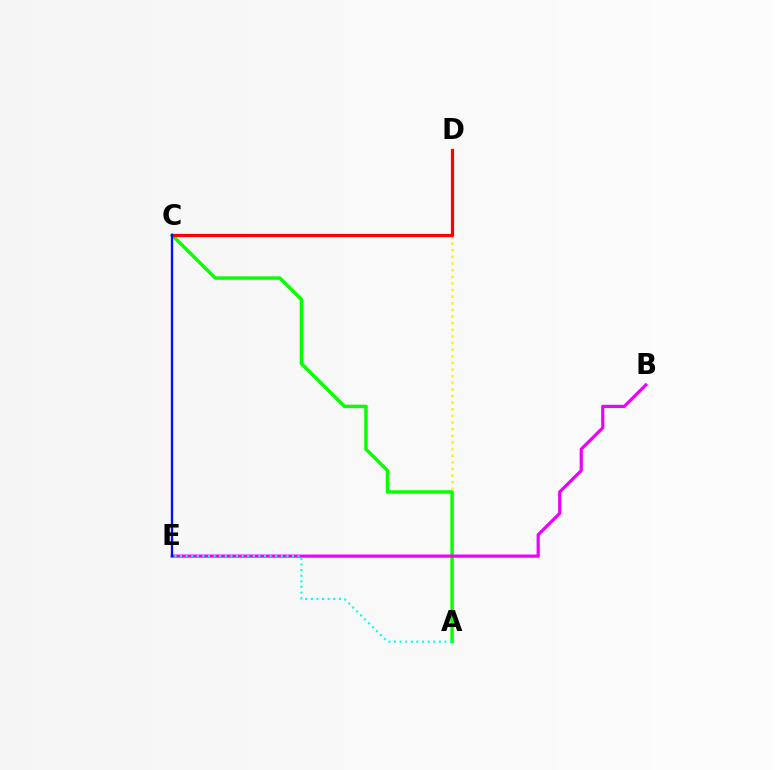{('A', 'D'): [{'color': '#fcf500', 'line_style': 'dotted', 'thickness': 1.8}], ('A', 'C'): [{'color': '#08ff00', 'line_style': 'solid', 'thickness': 2.48}], ('C', 'D'): [{'color': '#ff0000', 'line_style': 'solid', 'thickness': 2.3}], ('B', 'E'): [{'color': '#ee00ff', 'line_style': 'solid', 'thickness': 2.3}], ('C', 'E'): [{'color': '#0010ff', 'line_style': 'solid', 'thickness': 1.67}], ('A', 'E'): [{'color': '#00fff6', 'line_style': 'dotted', 'thickness': 1.52}]}